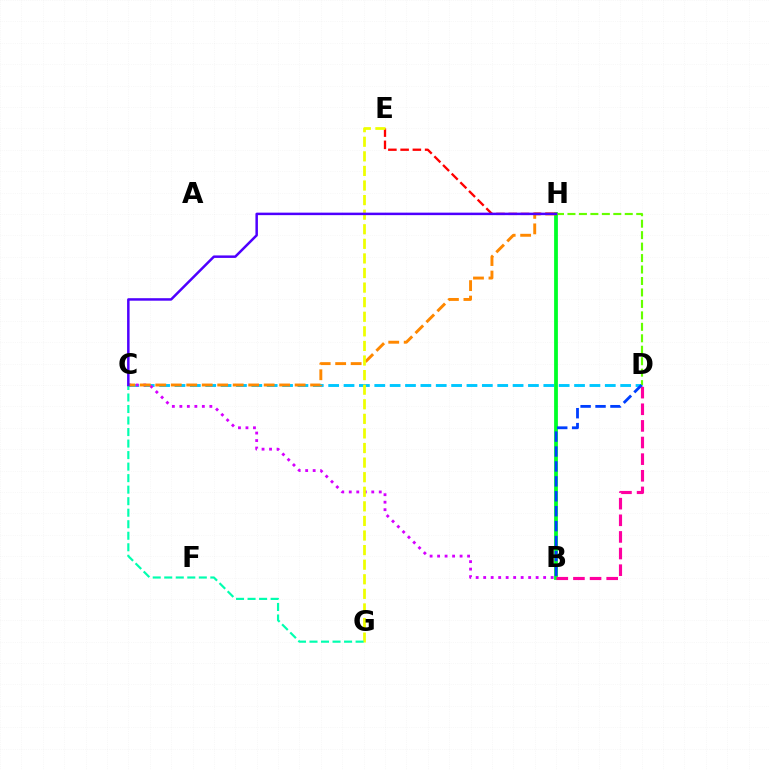{('C', 'D'): [{'color': '#00c7ff', 'line_style': 'dashed', 'thickness': 2.09}], ('B', 'H'): [{'color': '#00ff27', 'line_style': 'solid', 'thickness': 2.72}], ('B', 'C'): [{'color': '#d600ff', 'line_style': 'dotted', 'thickness': 2.04}], ('C', 'H'): [{'color': '#ff8800', 'line_style': 'dashed', 'thickness': 2.1}, {'color': '#4f00ff', 'line_style': 'solid', 'thickness': 1.79}], ('D', 'H'): [{'color': '#66ff00', 'line_style': 'dashed', 'thickness': 1.56}], ('B', 'D'): [{'color': '#003fff', 'line_style': 'dashed', 'thickness': 2.03}, {'color': '#ff00a0', 'line_style': 'dashed', 'thickness': 2.26}], ('E', 'H'): [{'color': '#ff0000', 'line_style': 'dashed', 'thickness': 1.66}], ('E', 'G'): [{'color': '#eeff00', 'line_style': 'dashed', 'thickness': 1.98}], ('C', 'G'): [{'color': '#00ffaf', 'line_style': 'dashed', 'thickness': 1.57}]}